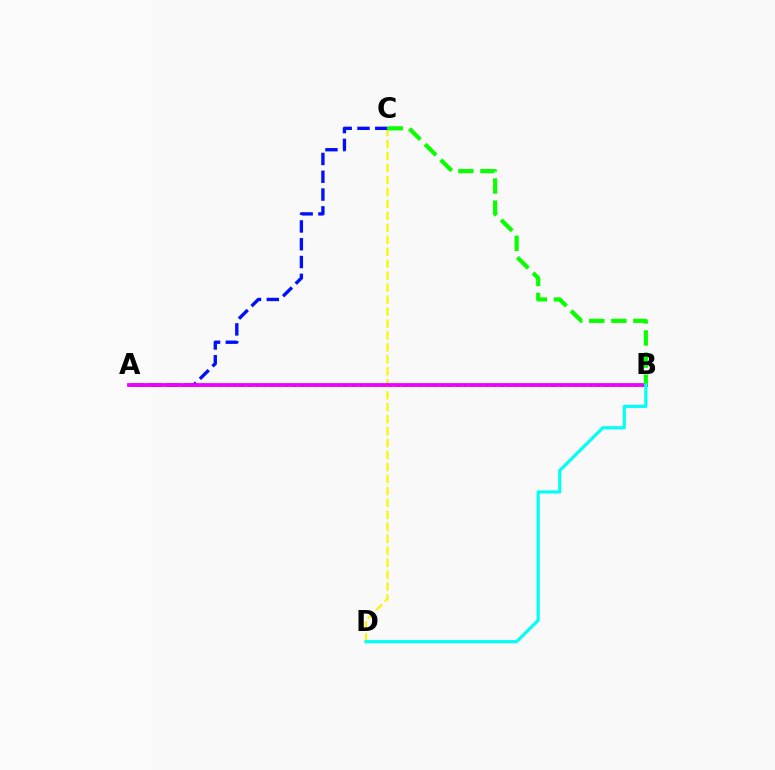{('A', 'B'): [{'color': '#ff0000', 'line_style': 'dotted', 'thickness': 2.02}, {'color': '#ee00ff', 'line_style': 'solid', 'thickness': 2.73}], ('C', 'D'): [{'color': '#fcf500', 'line_style': 'dashed', 'thickness': 1.63}], ('A', 'C'): [{'color': '#0010ff', 'line_style': 'dashed', 'thickness': 2.42}], ('B', 'C'): [{'color': '#08ff00', 'line_style': 'dashed', 'thickness': 3.0}], ('B', 'D'): [{'color': '#00fff6', 'line_style': 'solid', 'thickness': 2.28}]}